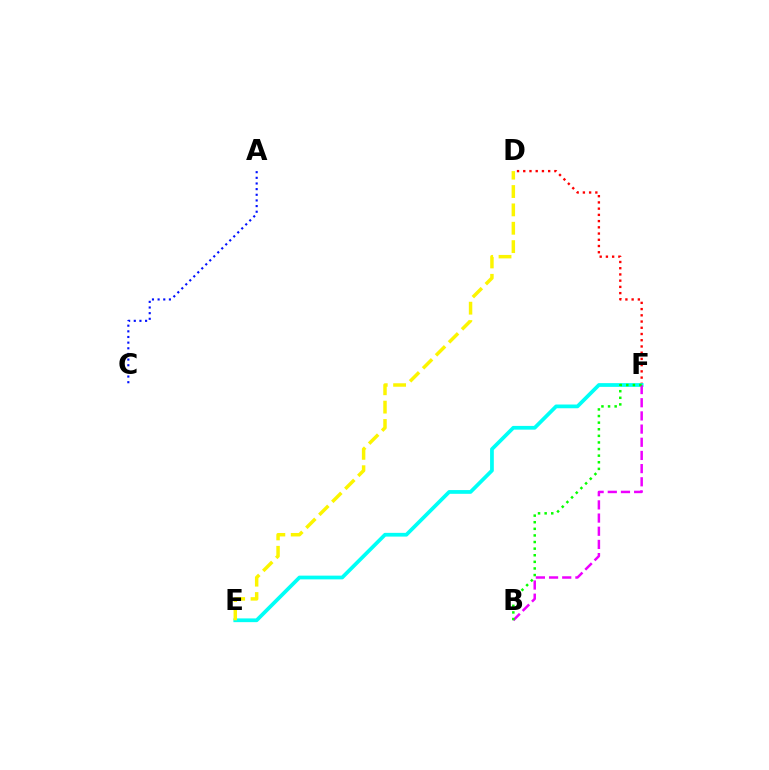{('D', 'F'): [{'color': '#ff0000', 'line_style': 'dotted', 'thickness': 1.69}], ('E', 'F'): [{'color': '#00fff6', 'line_style': 'solid', 'thickness': 2.7}], ('B', 'F'): [{'color': '#ee00ff', 'line_style': 'dashed', 'thickness': 1.79}, {'color': '#08ff00', 'line_style': 'dotted', 'thickness': 1.79}], ('D', 'E'): [{'color': '#fcf500', 'line_style': 'dashed', 'thickness': 2.49}], ('A', 'C'): [{'color': '#0010ff', 'line_style': 'dotted', 'thickness': 1.54}]}